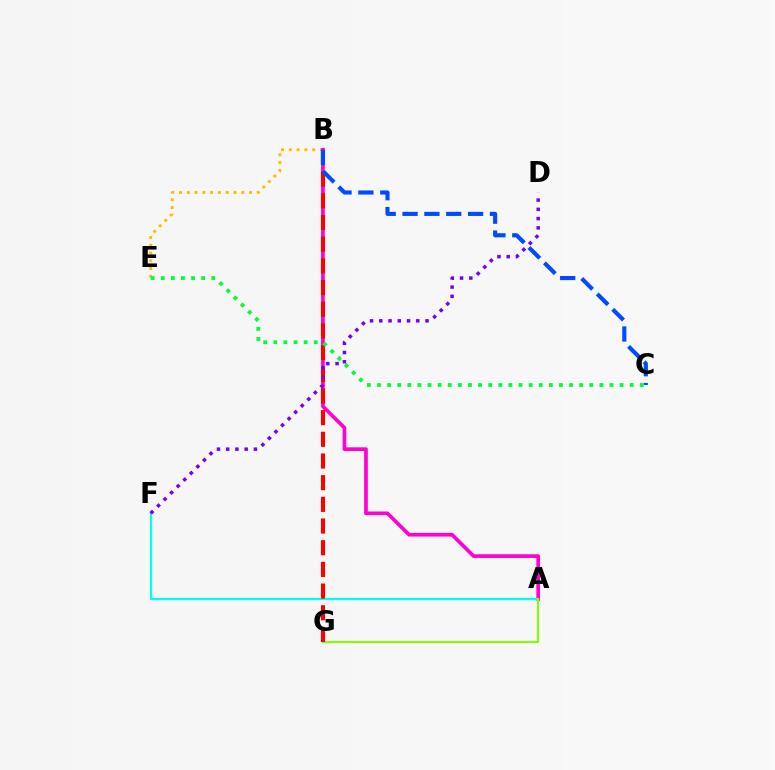{('B', 'E'): [{'color': '#ffbd00', 'line_style': 'dotted', 'thickness': 2.11}], ('A', 'B'): [{'color': '#ff00cf', 'line_style': 'solid', 'thickness': 2.65}], ('A', 'F'): [{'color': '#00fff6', 'line_style': 'solid', 'thickness': 1.59}], ('A', 'G'): [{'color': '#84ff00', 'line_style': 'solid', 'thickness': 1.52}], ('B', 'G'): [{'color': '#ff0000', 'line_style': 'dashed', 'thickness': 2.95}], ('B', 'C'): [{'color': '#004bff', 'line_style': 'dashed', 'thickness': 2.97}], ('C', 'E'): [{'color': '#00ff39', 'line_style': 'dotted', 'thickness': 2.75}], ('D', 'F'): [{'color': '#7200ff', 'line_style': 'dotted', 'thickness': 2.51}]}